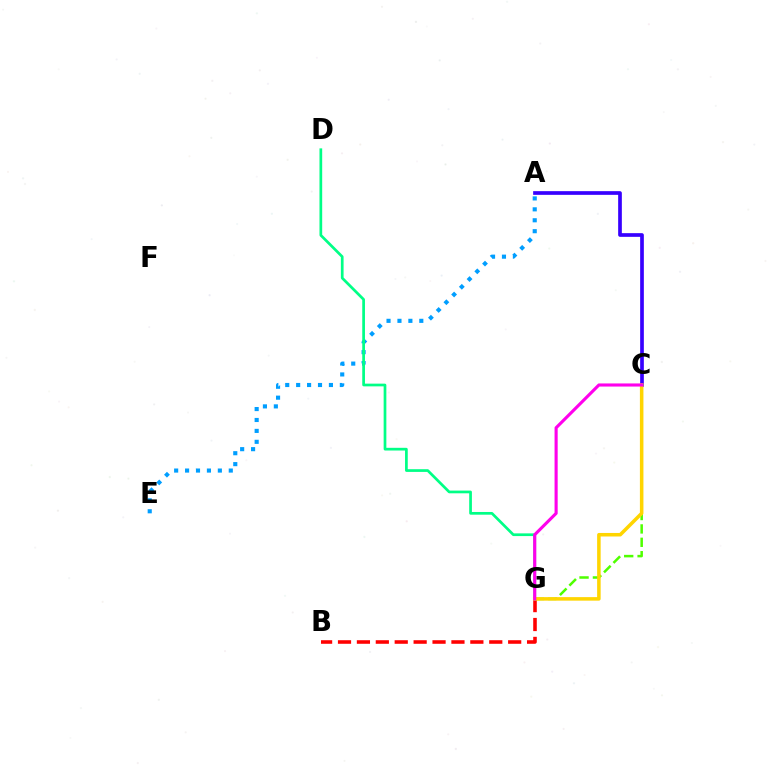{('A', 'C'): [{'color': '#3700ff', 'line_style': 'solid', 'thickness': 2.66}], ('A', 'E'): [{'color': '#009eff', 'line_style': 'dotted', 'thickness': 2.97}], ('B', 'G'): [{'color': '#ff0000', 'line_style': 'dashed', 'thickness': 2.57}], ('C', 'G'): [{'color': '#4fff00', 'line_style': 'dashed', 'thickness': 1.82}, {'color': '#ffd500', 'line_style': 'solid', 'thickness': 2.54}, {'color': '#ff00ed', 'line_style': 'solid', 'thickness': 2.24}], ('D', 'G'): [{'color': '#00ff86', 'line_style': 'solid', 'thickness': 1.95}]}